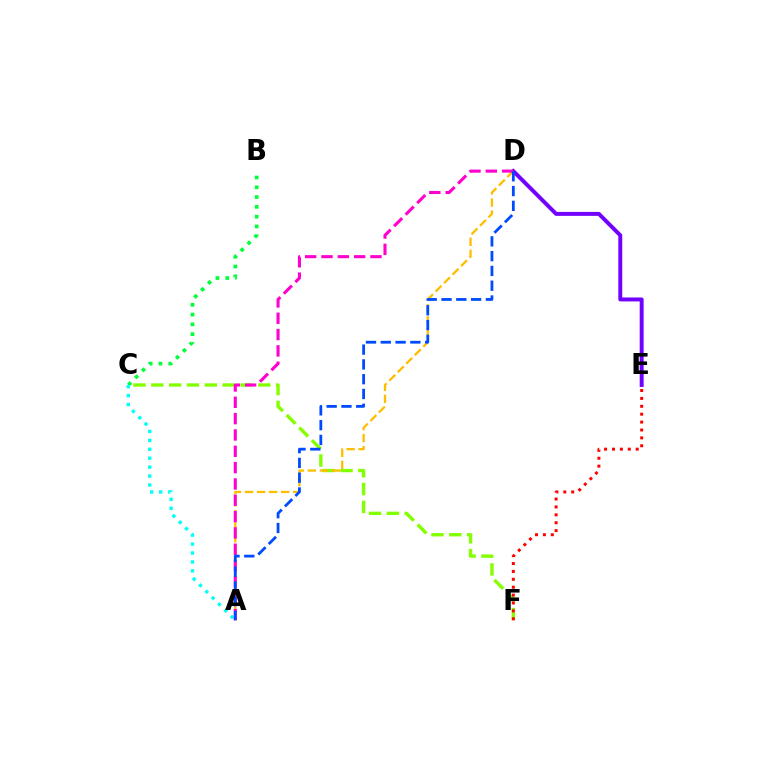{('C', 'F'): [{'color': '#84ff00', 'line_style': 'dashed', 'thickness': 2.42}], ('E', 'F'): [{'color': '#ff0000', 'line_style': 'dotted', 'thickness': 2.14}], ('D', 'E'): [{'color': '#7200ff', 'line_style': 'solid', 'thickness': 2.84}], ('A', 'D'): [{'color': '#ffbd00', 'line_style': 'dashed', 'thickness': 1.63}, {'color': '#ff00cf', 'line_style': 'dashed', 'thickness': 2.22}, {'color': '#004bff', 'line_style': 'dashed', 'thickness': 2.01}], ('B', 'C'): [{'color': '#00ff39', 'line_style': 'dotted', 'thickness': 2.66}], ('A', 'C'): [{'color': '#00fff6', 'line_style': 'dotted', 'thickness': 2.43}]}